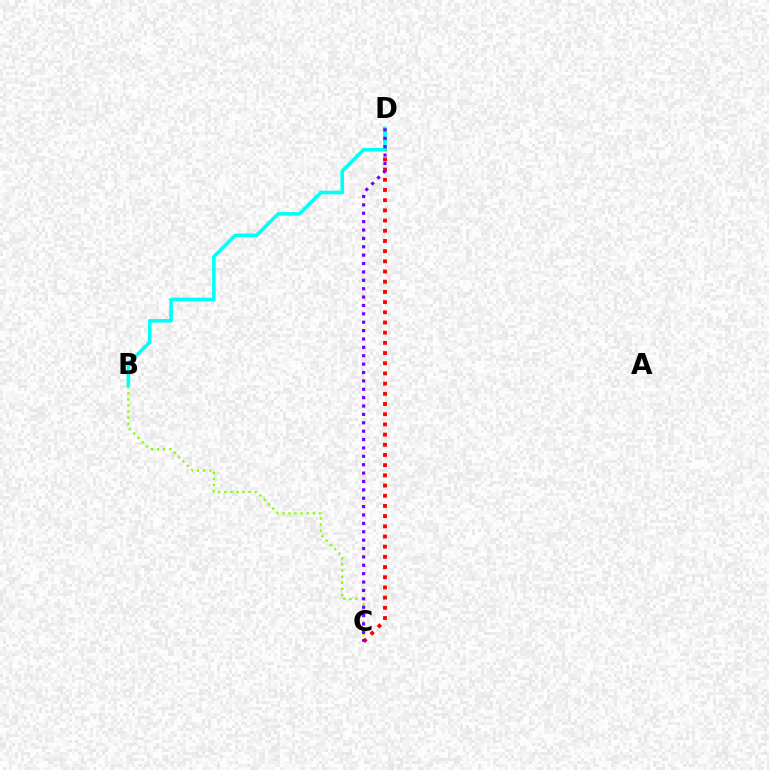{('B', 'C'): [{'color': '#84ff00', 'line_style': 'dotted', 'thickness': 1.65}], ('C', 'D'): [{'color': '#ff0000', 'line_style': 'dotted', 'thickness': 2.77}, {'color': '#7200ff', 'line_style': 'dotted', 'thickness': 2.28}], ('B', 'D'): [{'color': '#00fff6', 'line_style': 'solid', 'thickness': 2.58}]}